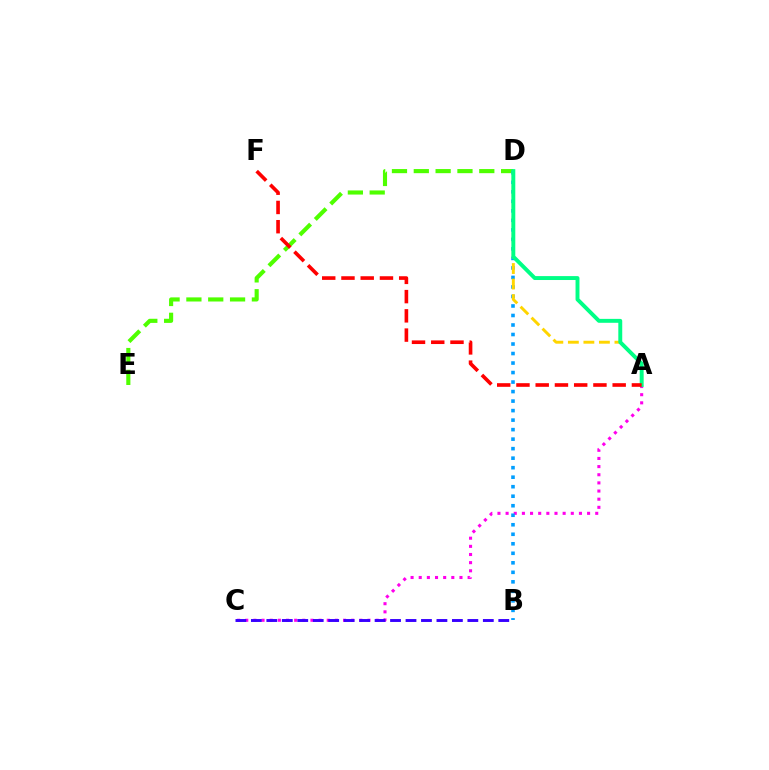{('D', 'E'): [{'color': '#4fff00', 'line_style': 'dashed', 'thickness': 2.97}], ('A', 'C'): [{'color': '#ff00ed', 'line_style': 'dotted', 'thickness': 2.21}], ('B', 'D'): [{'color': '#009eff', 'line_style': 'dotted', 'thickness': 2.58}], ('A', 'D'): [{'color': '#ffd500', 'line_style': 'dashed', 'thickness': 2.11}, {'color': '#00ff86', 'line_style': 'solid', 'thickness': 2.82}], ('B', 'C'): [{'color': '#3700ff', 'line_style': 'dashed', 'thickness': 2.1}], ('A', 'F'): [{'color': '#ff0000', 'line_style': 'dashed', 'thickness': 2.61}]}